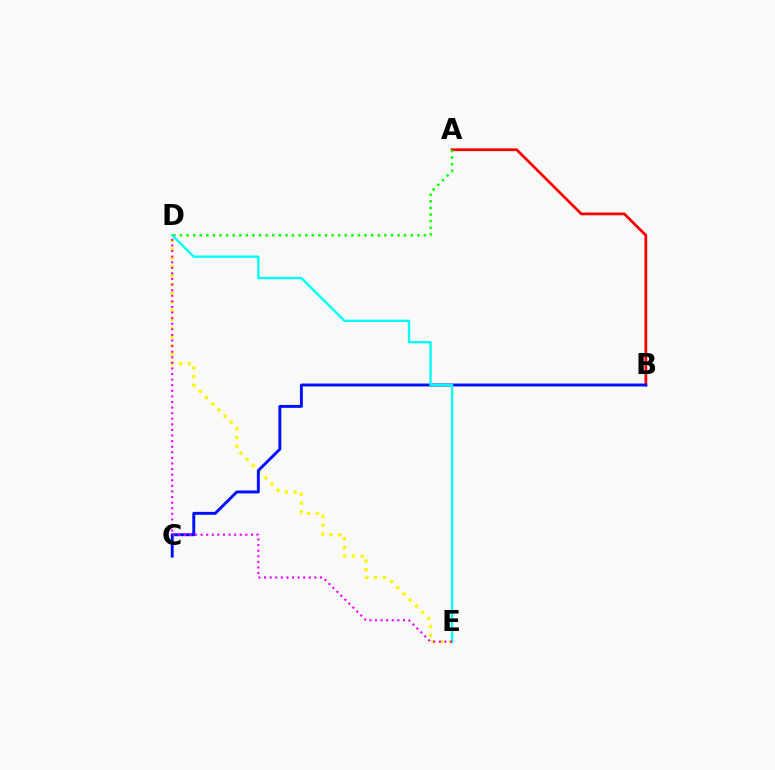{('A', 'B'): [{'color': '#ff0000', 'line_style': 'solid', 'thickness': 1.98}], ('D', 'E'): [{'color': '#fcf500', 'line_style': 'dotted', 'thickness': 2.38}, {'color': '#00fff6', 'line_style': 'solid', 'thickness': 1.7}, {'color': '#ee00ff', 'line_style': 'dotted', 'thickness': 1.52}], ('A', 'D'): [{'color': '#08ff00', 'line_style': 'dotted', 'thickness': 1.79}], ('B', 'C'): [{'color': '#0010ff', 'line_style': 'solid', 'thickness': 2.11}]}